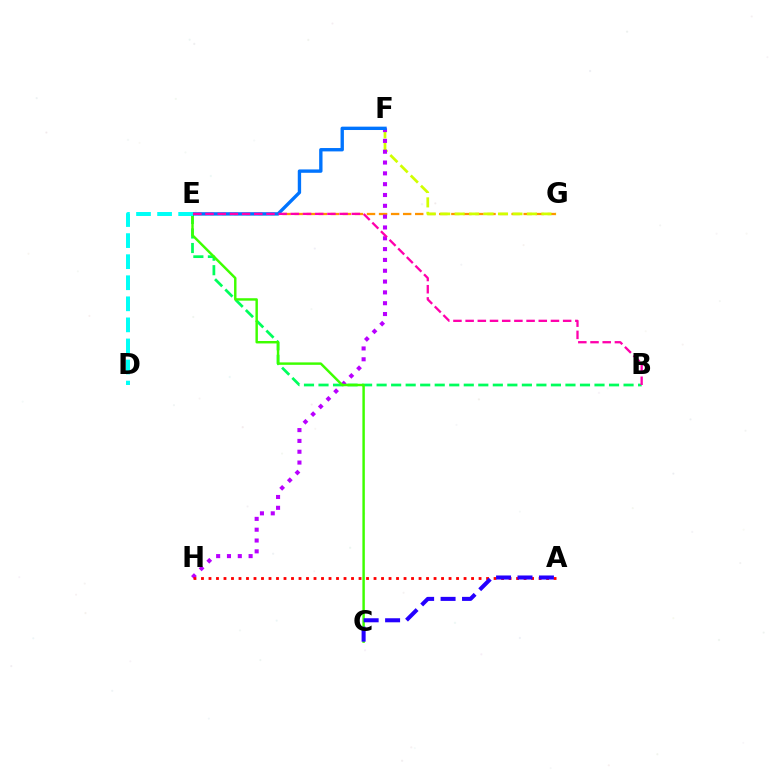{('E', 'G'): [{'color': '#ff9400', 'line_style': 'dashed', 'thickness': 1.64}], ('F', 'G'): [{'color': '#d1ff00', 'line_style': 'dashed', 'thickness': 1.96}], ('F', 'H'): [{'color': '#b900ff', 'line_style': 'dotted', 'thickness': 2.94}], ('A', 'H'): [{'color': '#ff0000', 'line_style': 'dotted', 'thickness': 2.04}], ('B', 'E'): [{'color': '#00ff5c', 'line_style': 'dashed', 'thickness': 1.97}, {'color': '#ff00ac', 'line_style': 'dashed', 'thickness': 1.66}], ('C', 'E'): [{'color': '#3dff00', 'line_style': 'solid', 'thickness': 1.76}], ('E', 'F'): [{'color': '#0074ff', 'line_style': 'solid', 'thickness': 2.42}], ('D', 'E'): [{'color': '#00fff6', 'line_style': 'dashed', 'thickness': 2.86}], ('A', 'C'): [{'color': '#2500ff', 'line_style': 'dashed', 'thickness': 2.91}]}